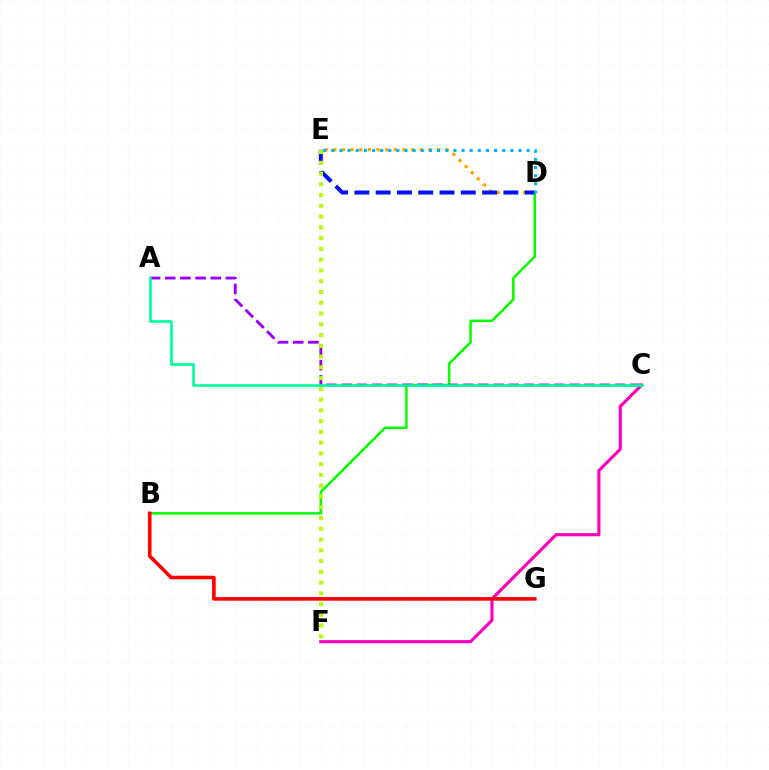{('C', 'F'): [{'color': '#ff00bd', 'line_style': 'solid', 'thickness': 2.26}], ('B', 'D'): [{'color': '#08ff00', 'line_style': 'solid', 'thickness': 1.83}], ('D', 'E'): [{'color': '#ffa500', 'line_style': 'dotted', 'thickness': 2.35}, {'color': '#0010ff', 'line_style': 'dashed', 'thickness': 2.89}, {'color': '#00b5ff', 'line_style': 'dotted', 'thickness': 2.21}], ('A', 'C'): [{'color': '#9b00ff', 'line_style': 'dashed', 'thickness': 2.06}, {'color': '#00ff9d', 'line_style': 'solid', 'thickness': 1.91}], ('B', 'G'): [{'color': '#ff0000', 'line_style': 'solid', 'thickness': 2.59}], ('E', 'F'): [{'color': '#b3ff00', 'line_style': 'dotted', 'thickness': 2.92}]}